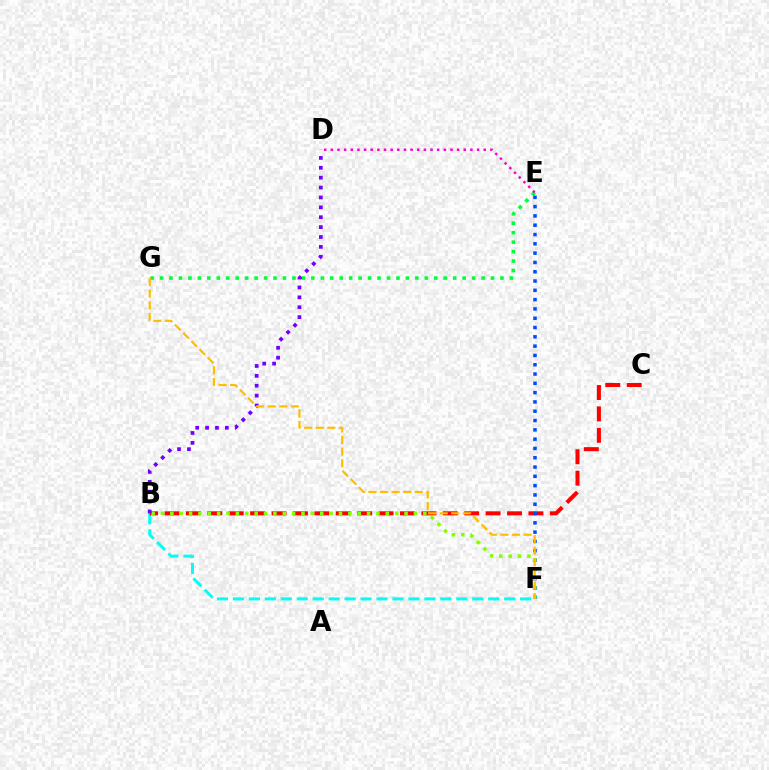{('B', 'F'): [{'color': '#00fff6', 'line_style': 'dashed', 'thickness': 2.17}, {'color': '#84ff00', 'line_style': 'dotted', 'thickness': 2.55}], ('E', 'G'): [{'color': '#00ff39', 'line_style': 'dotted', 'thickness': 2.57}], ('B', 'C'): [{'color': '#ff0000', 'line_style': 'dashed', 'thickness': 2.91}], ('E', 'F'): [{'color': '#004bff', 'line_style': 'dotted', 'thickness': 2.53}], ('D', 'E'): [{'color': '#ff00cf', 'line_style': 'dotted', 'thickness': 1.81}], ('B', 'D'): [{'color': '#7200ff', 'line_style': 'dotted', 'thickness': 2.69}], ('F', 'G'): [{'color': '#ffbd00', 'line_style': 'dashed', 'thickness': 1.57}]}